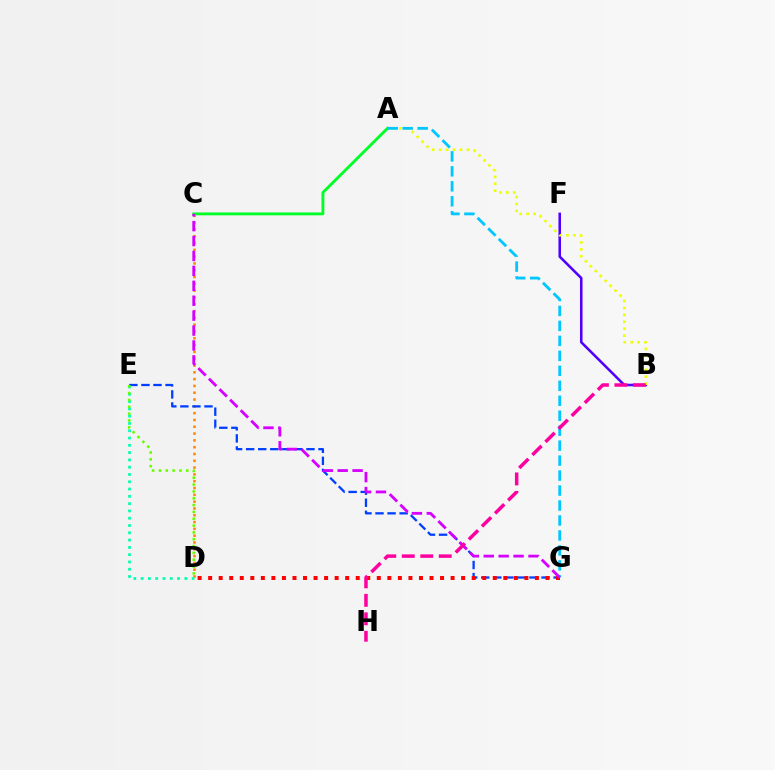{('C', 'D'): [{'color': '#ff8800', 'line_style': 'dotted', 'thickness': 1.85}], ('B', 'F'): [{'color': '#4f00ff', 'line_style': 'solid', 'thickness': 1.83}], ('E', 'G'): [{'color': '#003fff', 'line_style': 'dashed', 'thickness': 1.64}], ('A', 'B'): [{'color': '#eeff00', 'line_style': 'dotted', 'thickness': 1.89}], ('A', 'C'): [{'color': '#00ff27', 'line_style': 'solid', 'thickness': 2.06}], ('D', 'E'): [{'color': '#00ffaf', 'line_style': 'dotted', 'thickness': 1.98}, {'color': '#66ff00', 'line_style': 'dotted', 'thickness': 1.86}], ('D', 'G'): [{'color': '#ff0000', 'line_style': 'dotted', 'thickness': 2.86}], ('A', 'G'): [{'color': '#00c7ff', 'line_style': 'dashed', 'thickness': 2.03}], ('C', 'G'): [{'color': '#d600ff', 'line_style': 'dashed', 'thickness': 2.03}], ('B', 'H'): [{'color': '#ff00a0', 'line_style': 'dashed', 'thickness': 2.51}]}